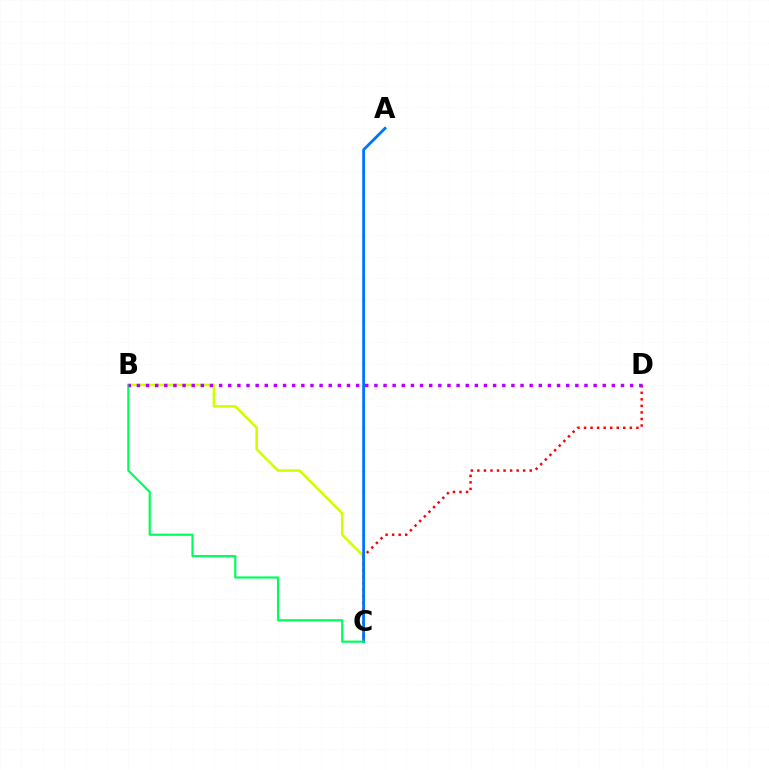{('B', 'C'): [{'color': '#d1ff00', 'line_style': 'solid', 'thickness': 1.85}, {'color': '#00ff5c', 'line_style': 'solid', 'thickness': 1.58}], ('C', 'D'): [{'color': '#ff0000', 'line_style': 'dotted', 'thickness': 1.78}], ('A', 'C'): [{'color': '#0074ff', 'line_style': 'solid', 'thickness': 2.03}], ('B', 'D'): [{'color': '#b900ff', 'line_style': 'dotted', 'thickness': 2.48}]}